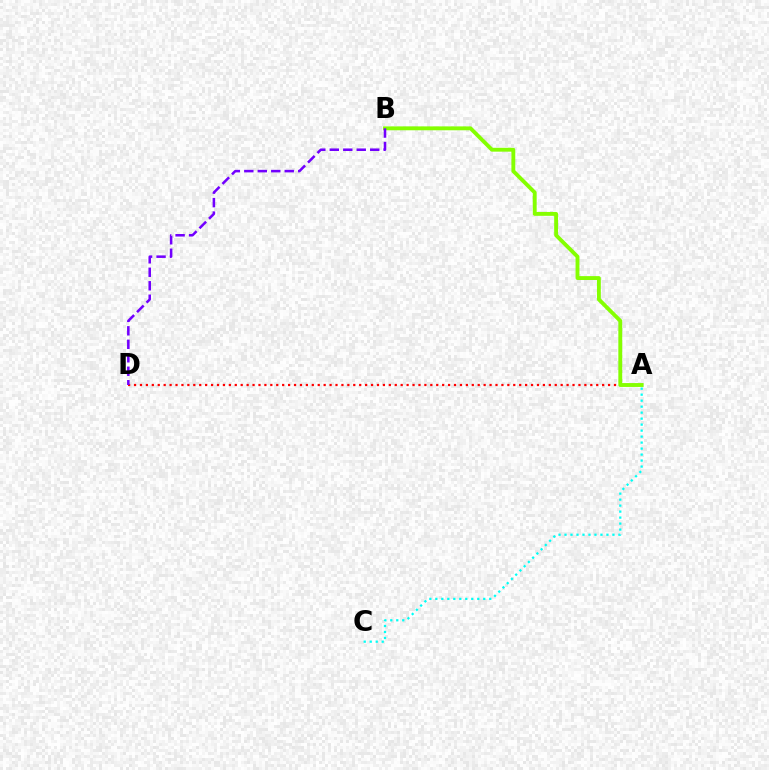{('A', 'C'): [{'color': '#00fff6', 'line_style': 'dotted', 'thickness': 1.63}], ('A', 'D'): [{'color': '#ff0000', 'line_style': 'dotted', 'thickness': 1.61}], ('A', 'B'): [{'color': '#84ff00', 'line_style': 'solid', 'thickness': 2.79}], ('B', 'D'): [{'color': '#7200ff', 'line_style': 'dashed', 'thickness': 1.83}]}